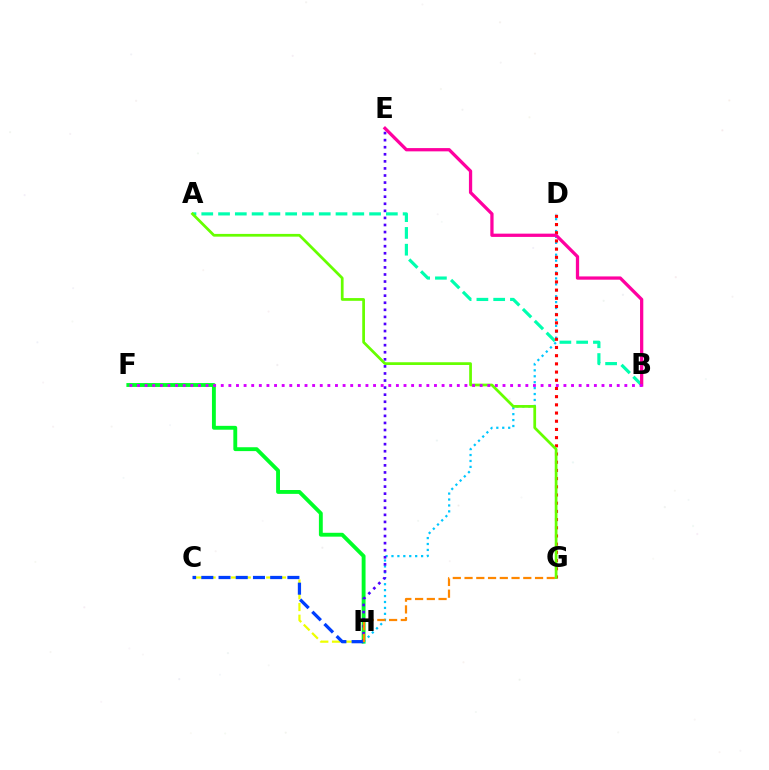{('F', 'H'): [{'color': '#00ff27', 'line_style': 'solid', 'thickness': 2.78}], ('D', 'H'): [{'color': '#00c7ff', 'line_style': 'dotted', 'thickness': 1.61}], ('A', 'B'): [{'color': '#00ffaf', 'line_style': 'dashed', 'thickness': 2.28}], ('E', 'H'): [{'color': '#4f00ff', 'line_style': 'dotted', 'thickness': 1.92}], ('C', 'H'): [{'color': '#eeff00', 'line_style': 'dashed', 'thickness': 1.6}, {'color': '#003fff', 'line_style': 'dashed', 'thickness': 2.34}], ('G', 'H'): [{'color': '#ff8800', 'line_style': 'dashed', 'thickness': 1.6}], ('D', 'G'): [{'color': '#ff0000', 'line_style': 'dotted', 'thickness': 2.23}], ('A', 'G'): [{'color': '#66ff00', 'line_style': 'solid', 'thickness': 1.97}], ('B', 'E'): [{'color': '#ff00a0', 'line_style': 'solid', 'thickness': 2.35}], ('B', 'F'): [{'color': '#d600ff', 'line_style': 'dotted', 'thickness': 2.07}]}